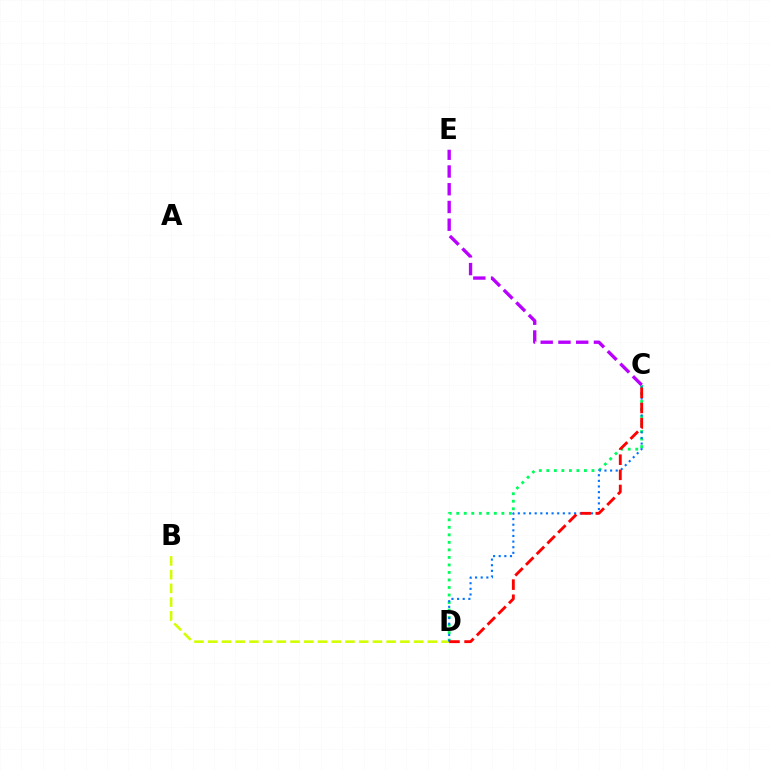{('C', 'D'): [{'color': '#00ff5c', 'line_style': 'dotted', 'thickness': 2.04}, {'color': '#0074ff', 'line_style': 'dotted', 'thickness': 1.53}, {'color': '#ff0000', 'line_style': 'dashed', 'thickness': 2.06}], ('B', 'D'): [{'color': '#d1ff00', 'line_style': 'dashed', 'thickness': 1.86}], ('C', 'E'): [{'color': '#b900ff', 'line_style': 'dashed', 'thickness': 2.41}]}